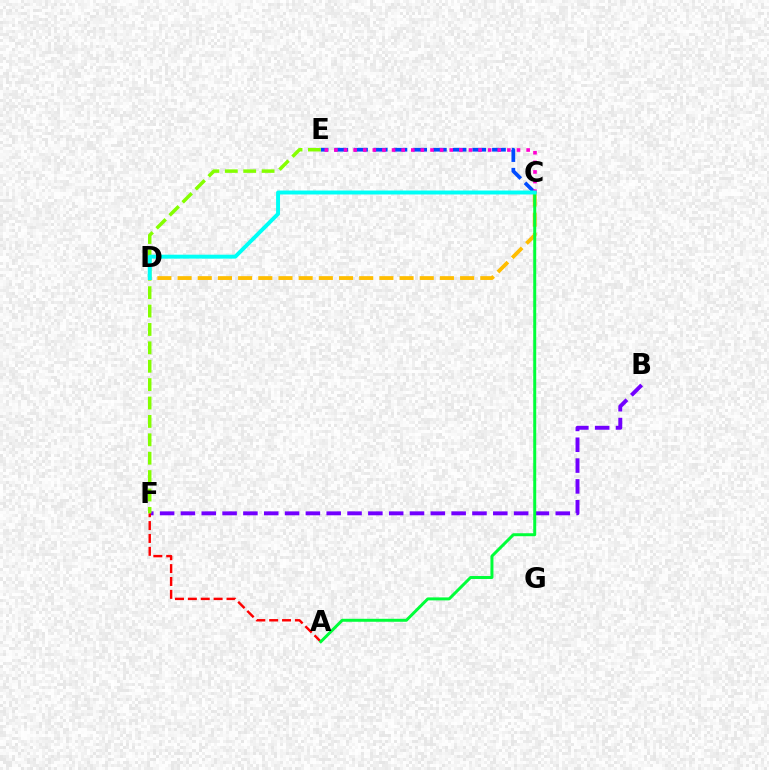{('B', 'F'): [{'color': '#7200ff', 'line_style': 'dashed', 'thickness': 2.83}], ('A', 'F'): [{'color': '#ff0000', 'line_style': 'dashed', 'thickness': 1.75}], ('C', 'D'): [{'color': '#ffbd00', 'line_style': 'dashed', 'thickness': 2.74}, {'color': '#00fff6', 'line_style': 'solid', 'thickness': 2.83}], ('C', 'E'): [{'color': '#004bff', 'line_style': 'dashed', 'thickness': 2.68}, {'color': '#ff00cf', 'line_style': 'dotted', 'thickness': 2.61}], ('E', 'F'): [{'color': '#84ff00', 'line_style': 'dashed', 'thickness': 2.5}], ('A', 'C'): [{'color': '#00ff39', 'line_style': 'solid', 'thickness': 2.14}]}